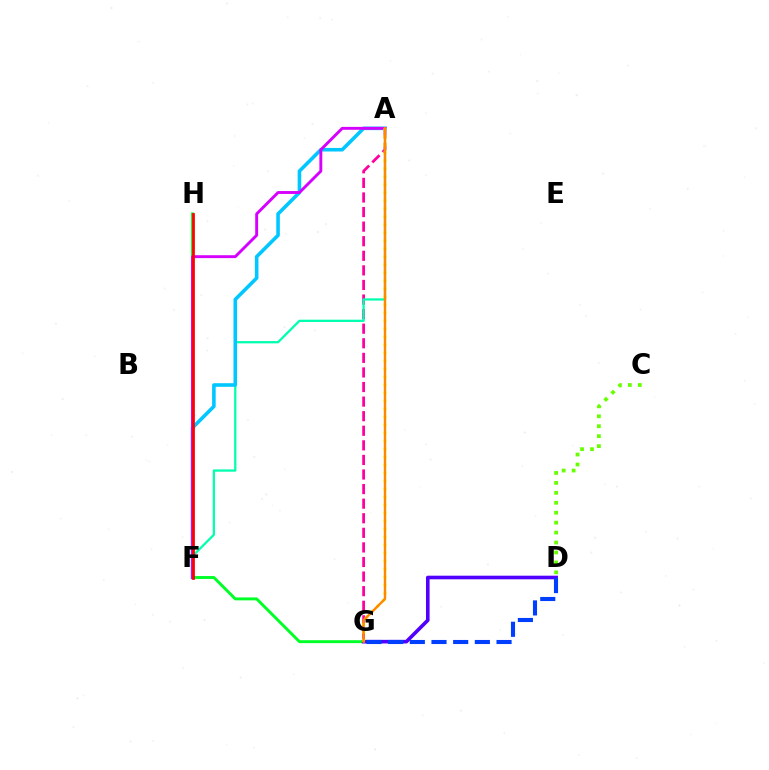{('G', 'H'): [{'color': '#00ff27', 'line_style': 'solid', 'thickness': 2.1}], ('C', 'D'): [{'color': '#66ff00', 'line_style': 'dotted', 'thickness': 2.7}], ('A', 'G'): [{'color': '#ff00a0', 'line_style': 'dashed', 'thickness': 1.98}, {'color': '#eeff00', 'line_style': 'dotted', 'thickness': 2.17}, {'color': '#ff8800', 'line_style': 'solid', 'thickness': 1.72}], ('D', 'G'): [{'color': '#4f00ff', 'line_style': 'solid', 'thickness': 2.6}, {'color': '#003fff', 'line_style': 'dashed', 'thickness': 2.95}], ('A', 'F'): [{'color': '#00ffaf', 'line_style': 'solid', 'thickness': 1.64}, {'color': '#00c7ff', 'line_style': 'solid', 'thickness': 2.58}, {'color': '#d600ff', 'line_style': 'solid', 'thickness': 2.09}], ('F', 'H'): [{'color': '#ff0000', 'line_style': 'solid', 'thickness': 1.97}]}